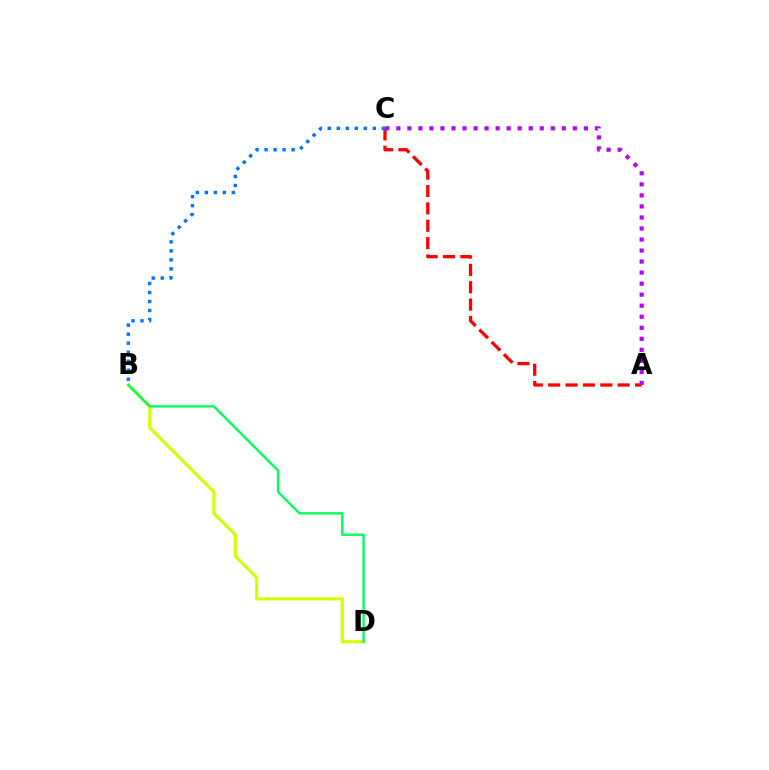{('A', 'C'): [{'color': '#ff0000', 'line_style': 'dashed', 'thickness': 2.36}, {'color': '#b900ff', 'line_style': 'dotted', 'thickness': 3.0}], ('B', 'C'): [{'color': '#0074ff', 'line_style': 'dotted', 'thickness': 2.45}], ('B', 'D'): [{'color': '#d1ff00', 'line_style': 'solid', 'thickness': 2.24}, {'color': '#00ff5c', 'line_style': 'solid', 'thickness': 1.7}]}